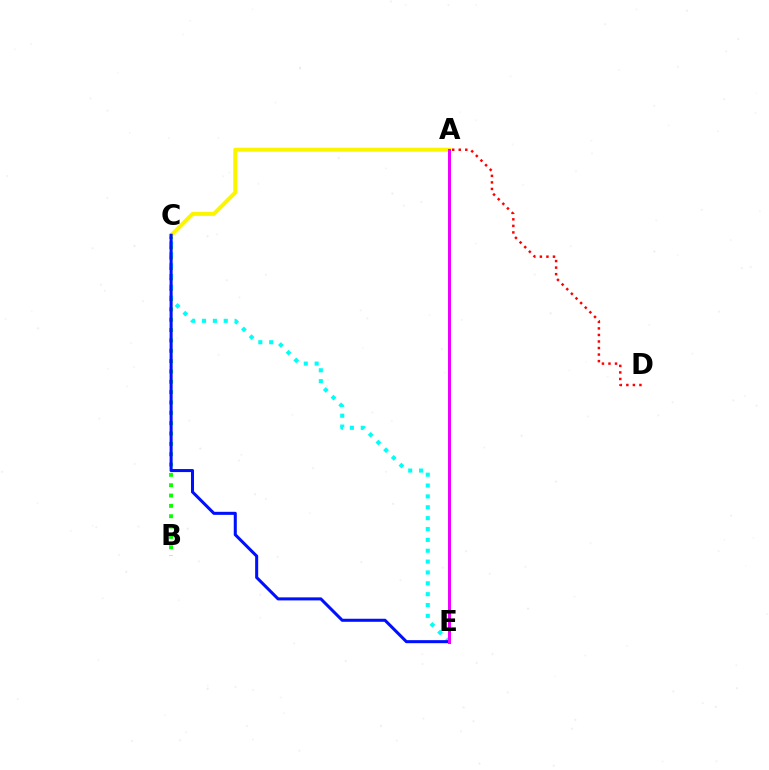{('B', 'C'): [{'color': '#08ff00', 'line_style': 'dotted', 'thickness': 2.81}], ('C', 'E'): [{'color': '#00fff6', 'line_style': 'dotted', 'thickness': 2.95}, {'color': '#0010ff', 'line_style': 'solid', 'thickness': 2.19}], ('A', 'D'): [{'color': '#ff0000', 'line_style': 'dotted', 'thickness': 1.78}], ('A', 'C'): [{'color': '#fcf500', 'line_style': 'solid', 'thickness': 2.85}], ('A', 'E'): [{'color': '#ee00ff', 'line_style': 'solid', 'thickness': 2.15}]}